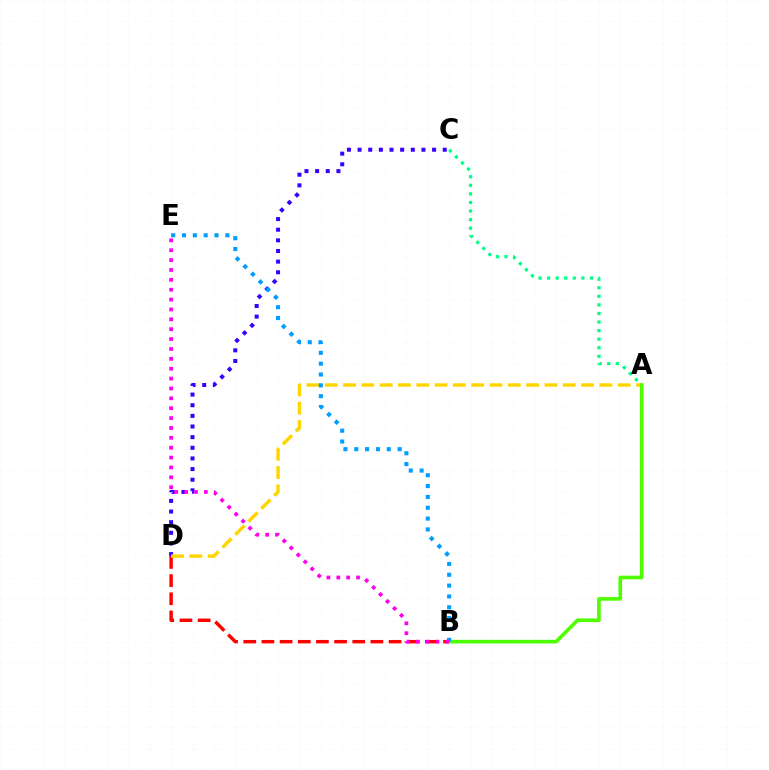{('B', 'D'): [{'color': '#ff0000', 'line_style': 'dashed', 'thickness': 2.47}], ('C', 'D'): [{'color': '#3700ff', 'line_style': 'dotted', 'thickness': 2.89}], ('A', 'D'): [{'color': '#ffd500', 'line_style': 'dashed', 'thickness': 2.49}], ('A', 'C'): [{'color': '#00ff86', 'line_style': 'dotted', 'thickness': 2.33}], ('A', 'B'): [{'color': '#4fff00', 'line_style': 'solid', 'thickness': 2.62}], ('B', 'E'): [{'color': '#009eff', 'line_style': 'dotted', 'thickness': 2.95}, {'color': '#ff00ed', 'line_style': 'dotted', 'thickness': 2.68}]}